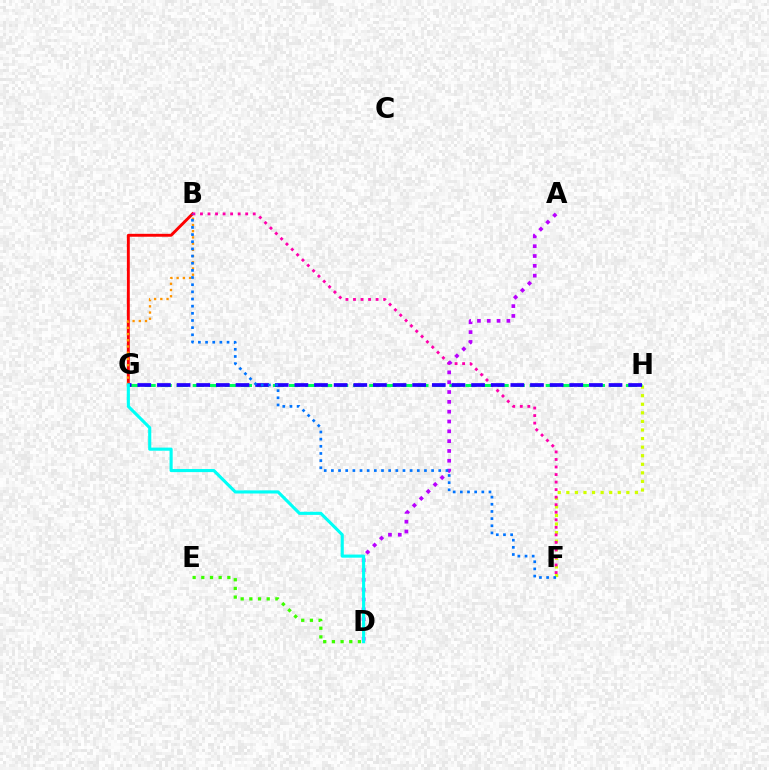{('F', 'H'): [{'color': '#d1ff00', 'line_style': 'dotted', 'thickness': 2.33}], ('B', 'G'): [{'color': '#ff0000', 'line_style': 'solid', 'thickness': 2.09}, {'color': '#ff9400', 'line_style': 'dotted', 'thickness': 1.69}], ('B', 'F'): [{'color': '#ff00ac', 'line_style': 'dotted', 'thickness': 2.05}, {'color': '#0074ff', 'line_style': 'dotted', 'thickness': 1.95}], ('G', 'H'): [{'color': '#00ff5c', 'line_style': 'dashed', 'thickness': 2.18}, {'color': '#2500ff', 'line_style': 'dashed', 'thickness': 2.67}], ('A', 'D'): [{'color': '#b900ff', 'line_style': 'dotted', 'thickness': 2.67}], ('D', 'E'): [{'color': '#3dff00', 'line_style': 'dotted', 'thickness': 2.36}], ('D', 'G'): [{'color': '#00fff6', 'line_style': 'solid', 'thickness': 2.24}]}